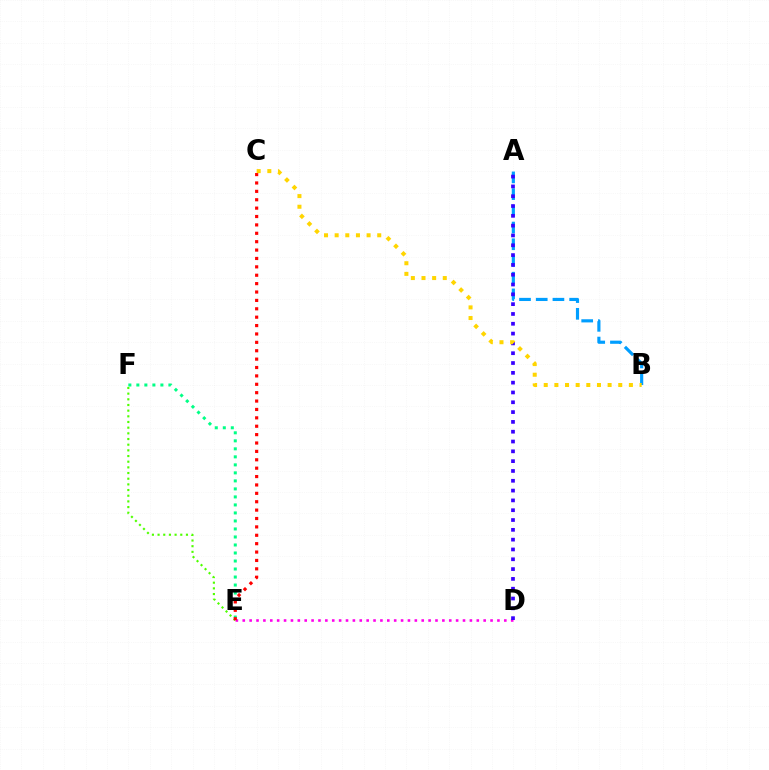{('E', 'F'): [{'color': '#00ff86', 'line_style': 'dotted', 'thickness': 2.18}, {'color': '#4fff00', 'line_style': 'dotted', 'thickness': 1.54}], ('A', 'B'): [{'color': '#009eff', 'line_style': 'dashed', 'thickness': 2.27}], ('D', 'E'): [{'color': '#ff00ed', 'line_style': 'dotted', 'thickness': 1.87}], ('C', 'E'): [{'color': '#ff0000', 'line_style': 'dotted', 'thickness': 2.28}], ('A', 'D'): [{'color': '#3700ff', 'line_style': 'dotted', 'thickness': 2.67}], ('B', 'C'): [{'color': '#ffd500', 'line_style': 'dotted', 'thickness': 2.89}]}